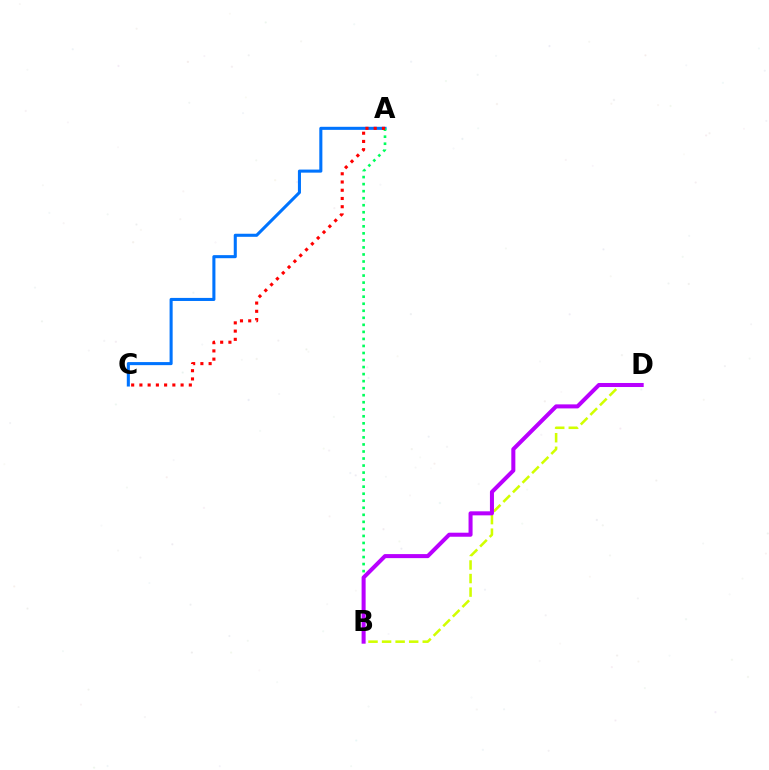{('A', 'C'): [{'color': '#0074ff', 'line_style': 'solid', 'thickness': 2.21}, {'color': '#ff0000', 'line_style': 'dotted', 'thickness': 2.24}], ('B', 'D'): [{'color': '#d1ff00', 'line_style': 'dashed', 'thickness': 1.84}, {'color': '#b900ff', 'line_style': 'solid', 'thickness': 2.9}], ('A', 'B'): [{'color': '#00ff5c', 'line_style': 'dotted', 'thickness': 1.91}]}